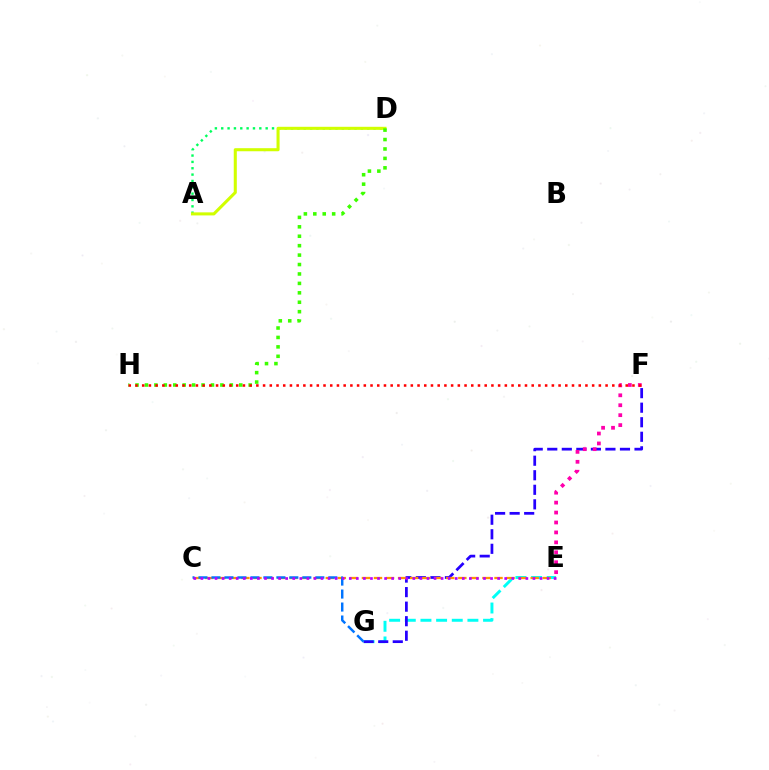{('E', 'G'): [{'color': '#00fff6', 'line_style': 'dashed', 'thickness': 2.13}], ('F', 'G'): [{'color': '#2500ff', 'line_style': 'dashed', 'thickness': 1.98}], ('A', 'D'): [{'color': '#00ff5c', 'line_style': 'dotted', 'thickness': 1.72}, {'color': '#d1ff00', 'line_style': 'solid', 'thickness': 2.2}], ('C', 'E'): [{'color': '#ff9400', 'line_style': 'dashed', 'thickness': 1.64}, {'color': '#b900ff', 'line_style': 'dotted', 'thickness': 1.92}], ('C', 'G'): [{'color': '#0074ff', 'line_style': 'dashed', 'thickness': 1.76}], ('D', 'H'): [{'color': '#3dff00', 'line_style': 'dotted', 'thickness': 2.56}], ('E', 'F'): [{'color': '#ff00ac', 'line_style': 'dotted', 'thickness': 2.7}], ('F', 'H'): [{'color': '#ff0000', 'line_style': 'dotted', 'thickness': 1.82}]}